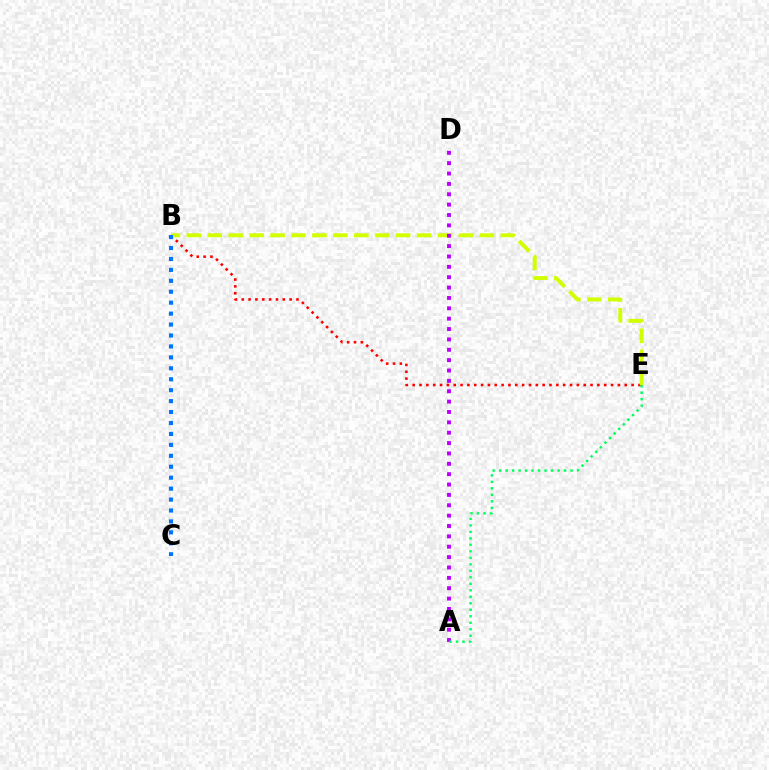{('B', 'E'): [{'color': '#ff0000', 'line_style': 'dotted', 'thickness': 1.86}, {'color': '#d1ff00', 'line_style': 'dashed', 'thickness': 2.84}], ('B', 'C'): [{'color': '#0074ff', 'line_style': 'dotted', 'thickness': 2.97}], ('A', 'D'): [{'color': '#b900ff', 'line_style': 'dotted', 'thickness': 2.82}], ('A', 'E'): [{'color': '#00ff5c', 'line_style': 'dotted', 'thickness': 1.76}]}